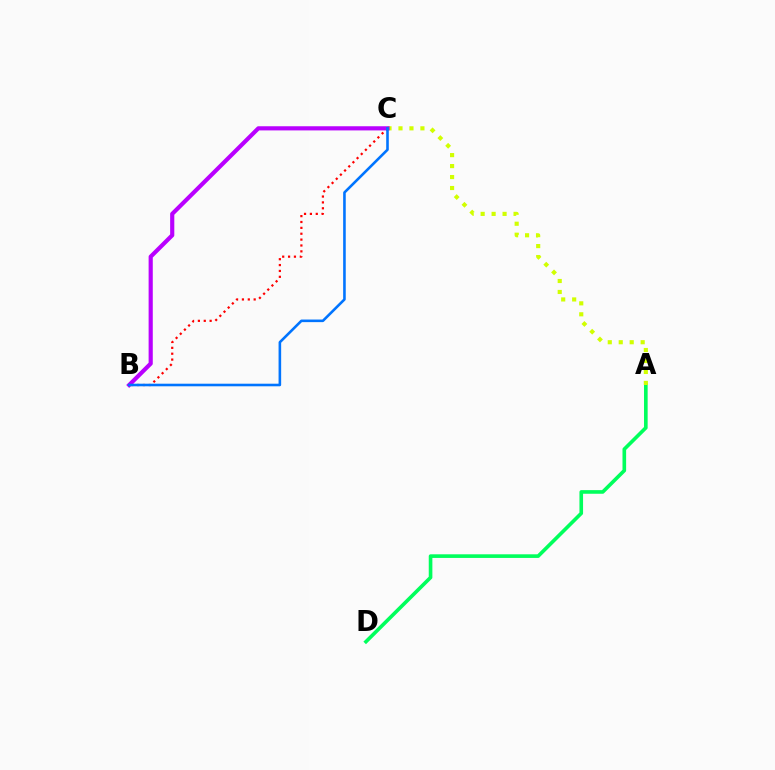{('B', 'C'): [{'color': '#ff0000', 'line_style': 'dotted', 'thickness': 1.6}, {'color': '#b900ff', 'line_style': 'solid', 'thickness': 2.99}, {'color': '#0074ff', 'line_style': 'solid', 'thickness': 1.87}], ('A', 'D'): [{'color': '#00ff5c', 'line_style': 'solid', 'thickness': 2.61}], ('A', 'C'): [{'color': '#d1ff00', 'line_style': 'dotted', 'thickness': 2.98}]}